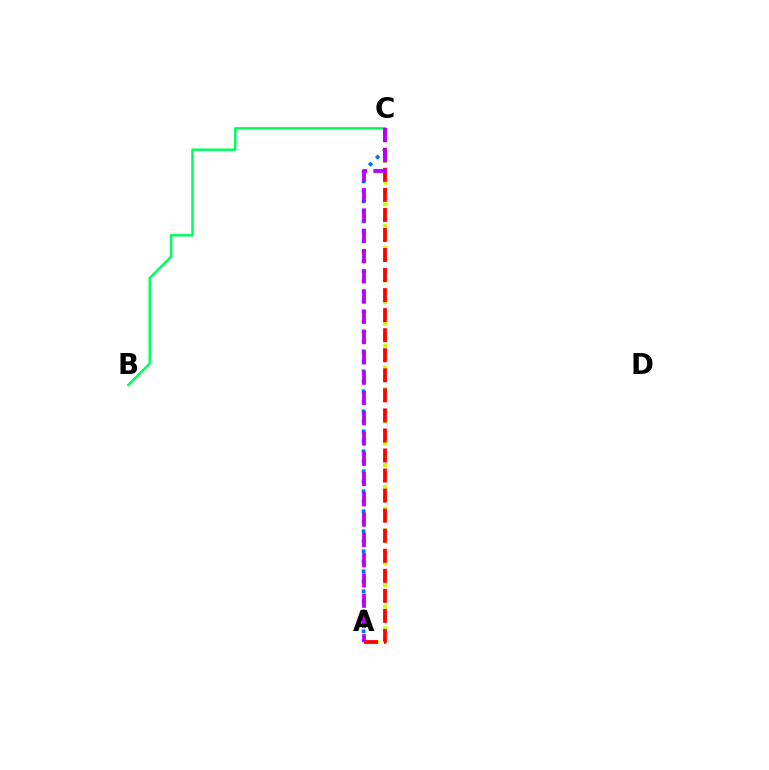{('A', 'C'): [{'color': '#0074ff', 'line_style': 'dotted', 'thickness': 2.72}, {'color': '#d1ff00', 'line_style': 'dotted', 'thickness': 2.95}, {'color': '#ff0000', 'line_style': 'dashed', 'thickness': 2.72}, {'color': '#b900ff', 'line_style': 'dashed', 'thickness': 2.75}], ('B', 'C'): [{'color': '#00ff5c', 'line_style': 'solid', 'thickness': 1.79}]}